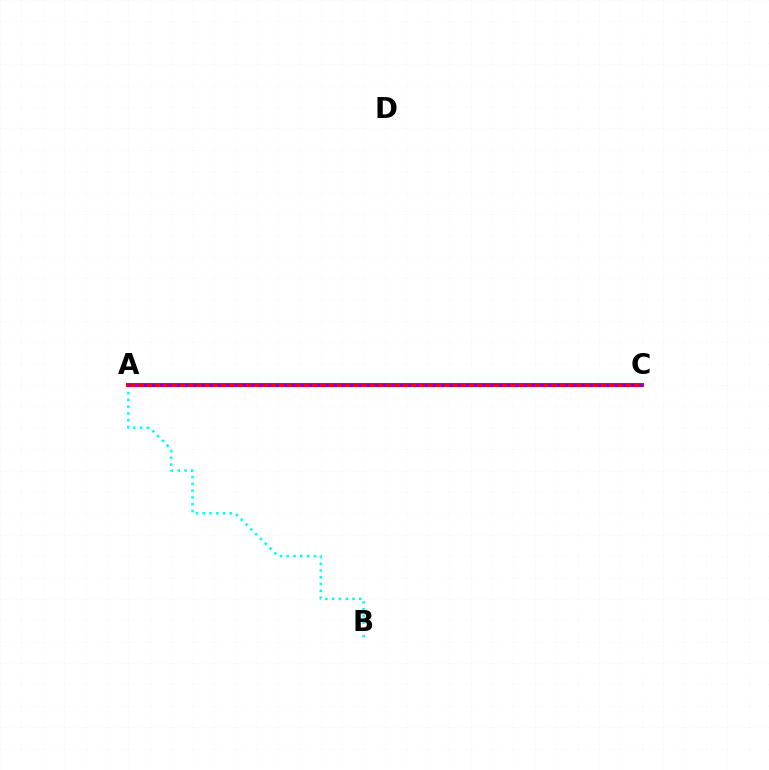{('A', 'C'): [{'color': '#84ff00', 'line_style': 'dotted', 'thickness': 2.5}, {'color': '#ff0000', 'line_style': 'solid', 'thickness': 2.85}, {'color': '#7200ff', 'line_style': 'dotted', 'thickness': 2.24}], ('A', 'B'): [{'color': '#00fff6', 'line_style': 'dotted', 'thickness': 1.84}]}